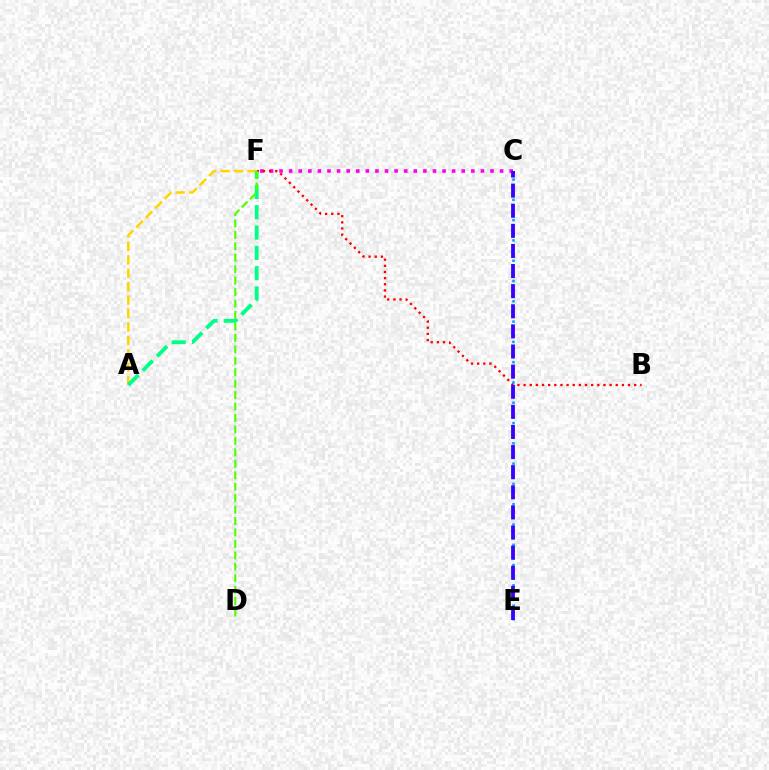{('C', 'F'): [{'color': '#ff00ed', 'line_style': 'dotted', 'thickness': 2.61}], ('B', 'F'): [{'color': '#ff0000', 'line_style': 'dotted', 'thickness': 1.67}], ('A', 'F'): [{'color': '#ffd500', 'line_style': 'dashed', 'thickness': 1.83}, {'color': '#00ff86', 'line_style': 'dashed', 'thickness': 2.76}], ('C', 'E'): [{'color': '#009eff', 'line_style': 'dotted', 'thickness': 1.84}, {'color': '#3700ff', 'line_style': 'dashed', 'thickness': 2.73}], ('D', 'F'): [{'color': '#4fff00', 'line_style': 'dashed', 'thickness': 1.55}]}